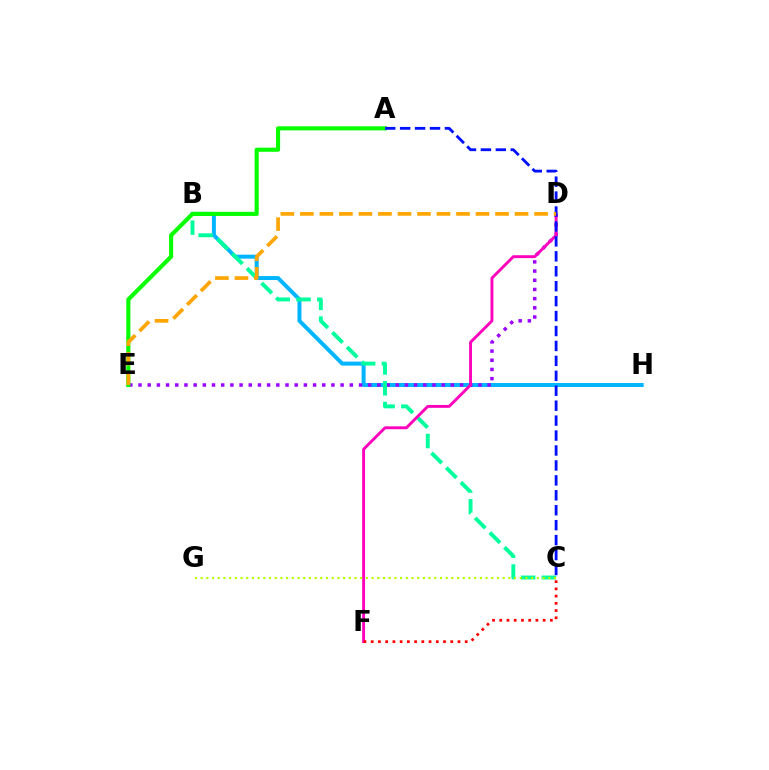{('B', 'H'): [{'color': '#00b5ff', 'line_style': 'solid', 'thickness': 2.86}], ('D', 'E'): [{'color': '#9b00ff', 'line_style': 'dotted', 'thickness': 2.5}, {'color': '#ffa500', 'line_style': 'dashed', 'thickness': 2.65}], ('B', 'C'): [{'color': '#00ff9d', 'line_style': 'dashed', 'thickness': 2.82}], ('D', 'F'): [{'color': '#ff00bd', 'line_style': 'solid', 'thickness': 2.08}], ('A', 'E'): [{'color': '#08ff00', 'line_style': 'solid', 'thickness': 2.97}], ('C', 'F'): [{'color': '#ff0000', 'line_style': 'dotted', 'thickness': 1.96}], ('C', 'G'): [{'color': '#b3ff00', 'line_style': 'dotted', 'thickness': 1.55}], ('A', 'C'): [{'color': '#0010ff', 'line_style': 'dashed', 'thickness': 2.03}]}